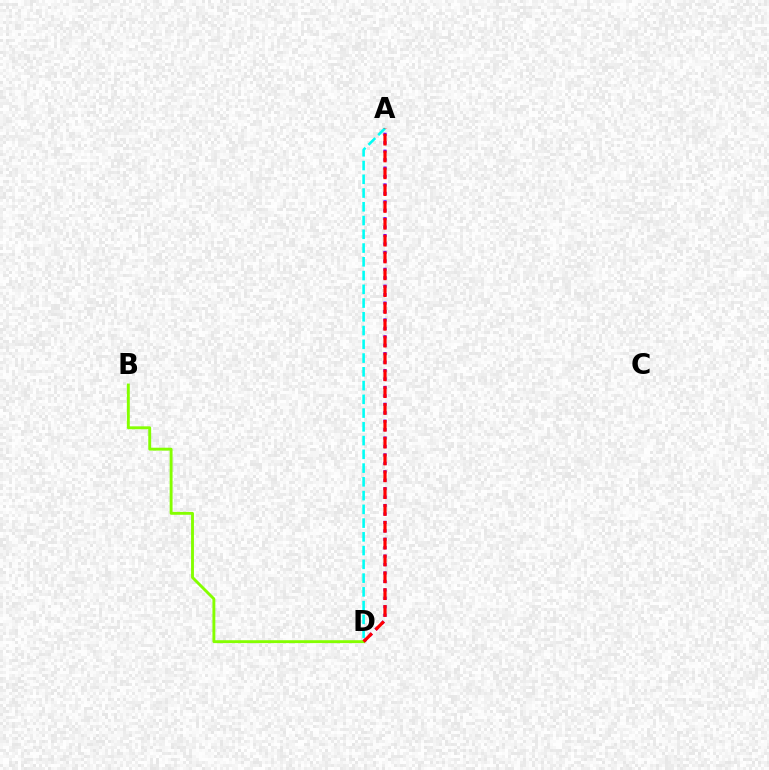{('A', 'D'): [{'color': '#7200ff', 'line_style': 'dotted', 'thickness': 2.29}, {'color': '#00fff6', 'line_style': 'dashed', 'thickness': 1.87}, {'color': '#ff0000', 'line_style': 'dashed', 'thickness': 2.29}], ('B', 'D'): [{'color': '#84ff00', 'line_style': 'solid', 'thickness': 2.08}]}